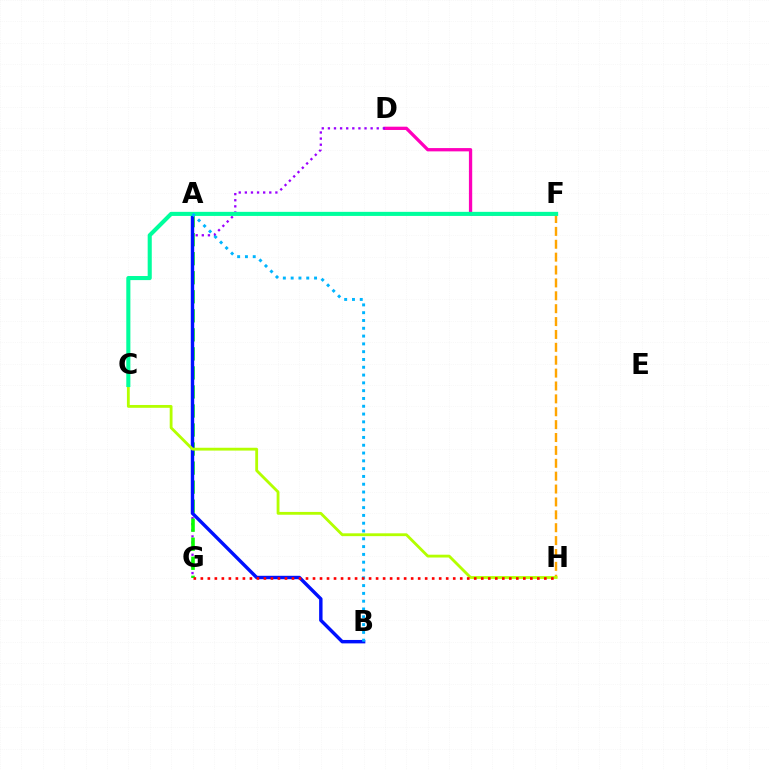{('D', 'F'): [{'color': '#ff00bd', 'line_style': 'solid', 'thickness': 2.37}], ('F', 'H'): [{'color': '#ffa500', 'line_style': 'dashed', 'thickness': 1.75}], ('D', 'G'): [{'color': '#9b00ff', 'line_style': 'dotted', 'thickness': 1.66}], ('A', 'G'): [{'color': '#08ff00', 'line_style': 'dashed', 'thickness': 2.59}], ('A', 'B'): [{'color': '#0010ff', 'line_style': 'solid', 'thickness': 2.46}, {'color': '#00b5ff', 'line_style': 'dotted', 'thickness': 2.12}], ('C', 'H'): [{'color': '#b3ff00', 'line_style': 'solid', 'thickness': 2.03}], ('C', 'F'): [{'color': '#00ff9d', 'line_style': 'solid', 'thickness': 2.94}], ('G', 'H'): [{'color': '#ff0000', 'line_style': 'dotted', 'thickness': 1.9}]}